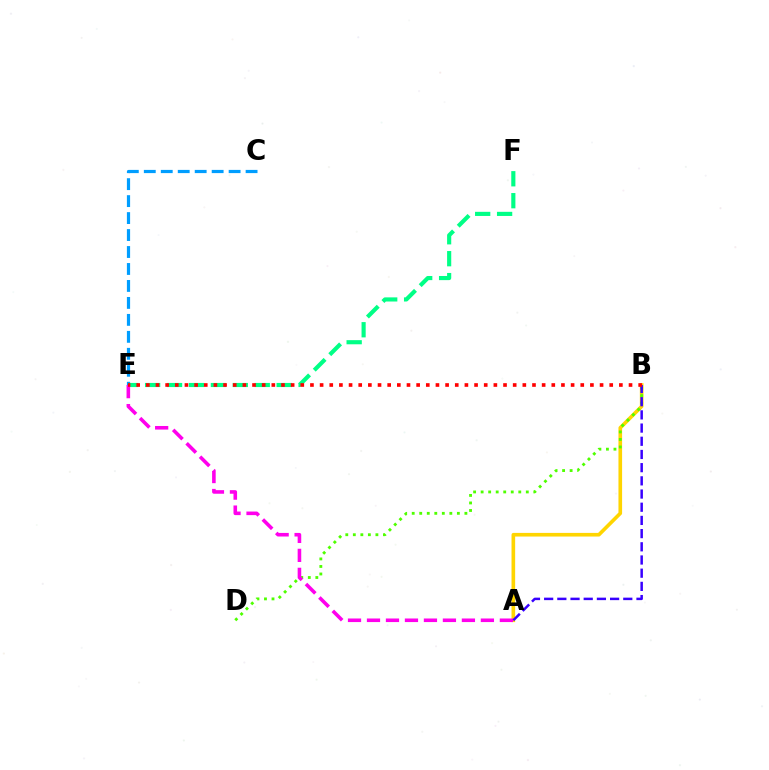{('C', 'E'): [{'color': '#009eff', 'line_style': 'dashed', 'thickness': 2.3}], ('A', 'B'): [{'color': '#ffd500', 'line_style': 'solid', 'thickness': 2.62}, {'color': '#3700ff', 'line_style': 'dashed', 'thickness': 1.79}], ('E', 'F'): [{'color': '#00ff86', 'line_style': 'dashed', 'thickness': 2.98}], ('B', 'D'): [{'color': '#4fff00', 'line_style': 'dotted', 'thickness': 2.05}], ('A', 'E'): [{'color': '#ff00ed', 'line_style': 'dashed', 'thickness': 2.58}], ('B', 'E'): [{'color': '#ff0000', 'line_style': 'dotted', 'thickness': 2.62}]}